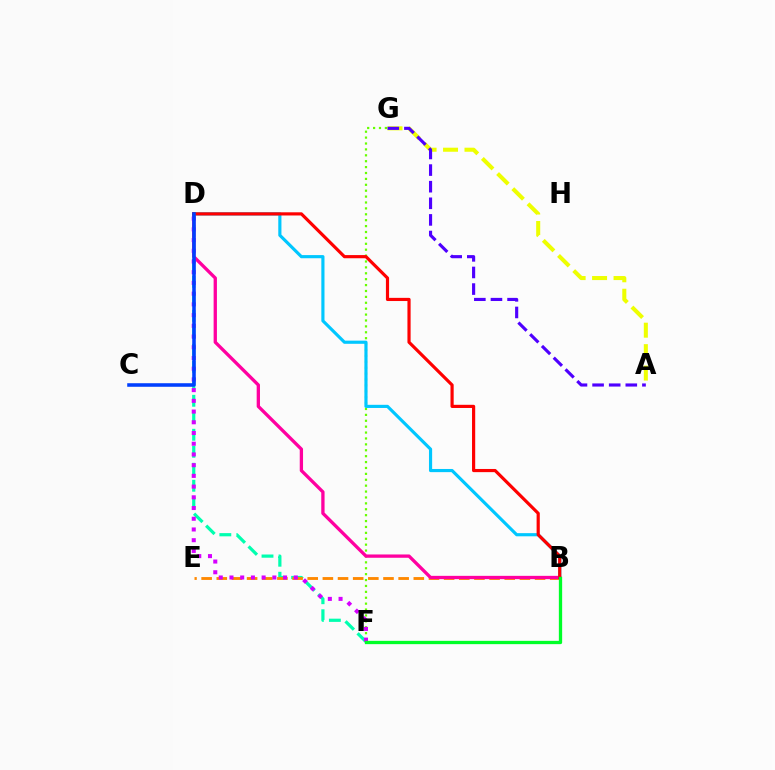{('D', 'F'): [{'color': '#00ffaf', 'line_style': 'dashed', 'thickness': 2.31}, {'color': '#d600ff', 'line_style': 'dotted', 'thickness': 2.91}], ('F', 'G'): [{'color': '#66ff00', 'line_style': 'dotted', 'thickness': 1.6}], ('A', 'G'): [{'color': '#eeff00', 'line_style': 'dashed', 'thickness': 2.91}, {'color': '#4f00ff', 'line_style': 'dashed', 'thickness': 2.26}], ('B', 'E'): [{'color': '#ff8800', 'line_style': 'dashed', 'thickness': 2.06}], ('B', 'D'): [{'color': '#ff00a0', 'line_style': 'solid', 'thickness': 2.38}, {'color': '#00c7ff', 'line_style': 'solid', 'thickness': 2.27}, {'color': '#ff0000', 'line_style': 'solid', 'thickness': 2.28}], ('B', 'F'): [{'color': '#00ff27', 'line_style': 'solid', 'thickness': 2.38}], ('C', 'D'): [{'color': '#003fff', 'line_style': 'solid', 'thickness': 2.56}]}